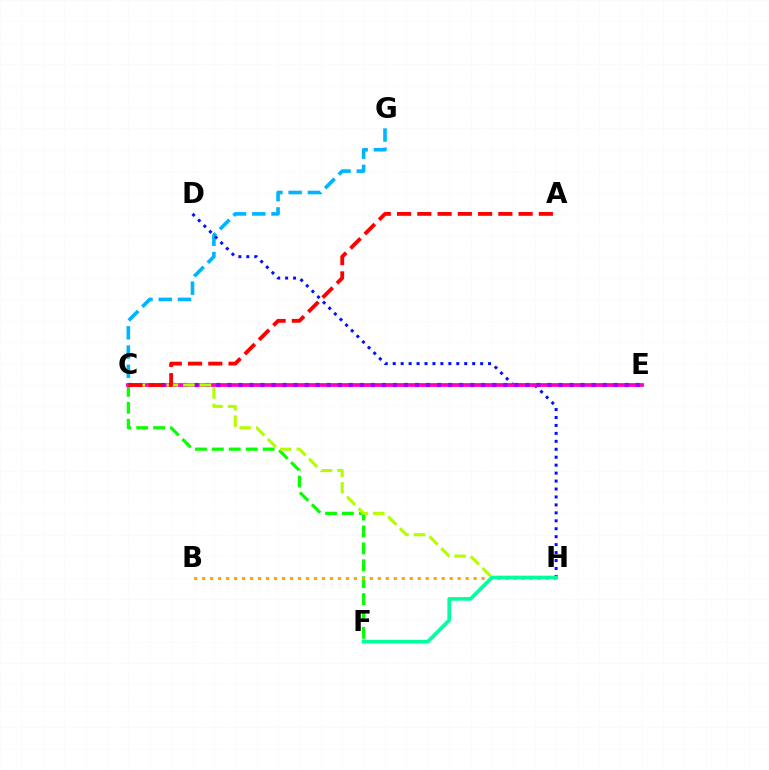{('C', 'F'): [{'color': '#08ff00', 'line_style': 'dashed', 'thickness': 2.3}], ('B', 'H'): [{'color': '#ffa500', 'line_style': 'dotted', 'thickness': 2.17}], ('C', 'G'): [{'color': '#00b5ff', 'line_style': 'dashed', 'thickness': 2.62}], ('D', 'H'): [{'color': '#0010ff', 'line_style': 'dotted', 'thickness': 2.16}], ('C', 'E'): [{'color': '#ff00bd', 'line_style': 'solid', 'thickness': 2.7}, {'color': '#9b00ff', 'line_style': 'dotted', 'thickness': 3.0}], ('C', 'H'): [{'color': '#b3ff00', 'line_style': 'dashed', 'thickness': 2.24}], ('F', 'H'): [{'color': '#00ff9d', 'line_style': 'solid', 'thickness': 2.61}], ('A', 'C'): [{'color': '#ff0000', 'line_style': 'dashed', 'thickness': 2.75}]}